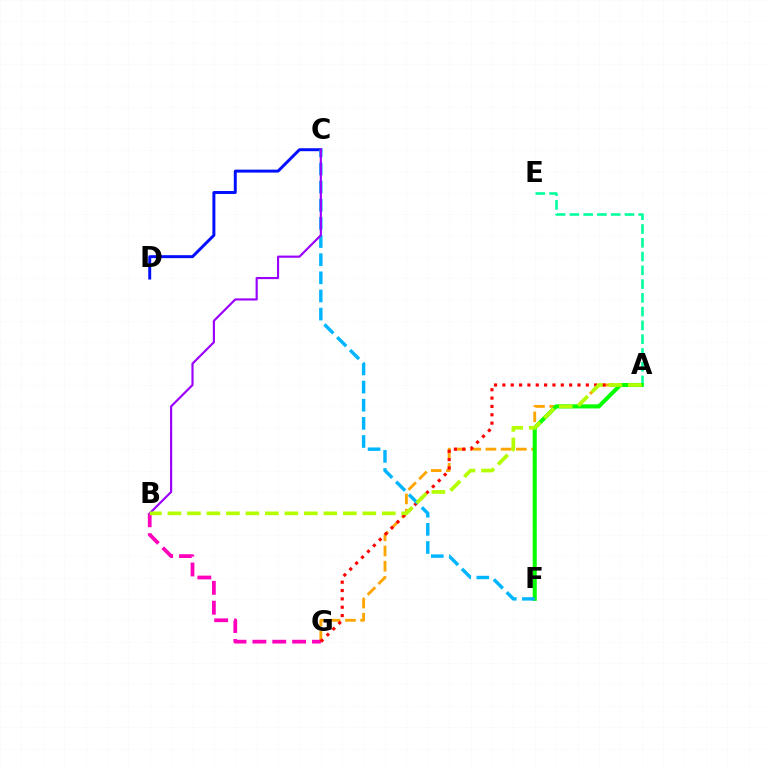{('A', 'E'): [{'color': '#00ff9d', 'line_style': 'dashed', 'thickness': 1.87}], ('A', 'G'): [{'color': '#ffa500', 'line_style': 'dashed', 'thickness': 2.07}, {'color': '#ff0000', 'line_style': 'dotted', 'thickness': 2.27}], ('C', 'D'): [{'color': '#0010ff', 'line_style': 'solid', 'thickness': 2.13}], ('B', 'G'): [{'color': '#ff00bd', 'line_style': 'dashed', 'thickness': 2.7}], ('A', 'F'): [{'color': '#08ff00', 'line_style': 'solid', 'thickness': 2.94}], ('C', 'F'): [{'color': '#00b5ff', 'line_style': 'dashed', 'thickness': 2.46}], ('B', 'C'): [{'color': '#9b00ff', 'line_style': 'solid', 'thickness': 1.55}], ('A', 'B'): [{'color': '#b3ff00', 'line_style': 'dashed', 'thickness': 2.65}]}